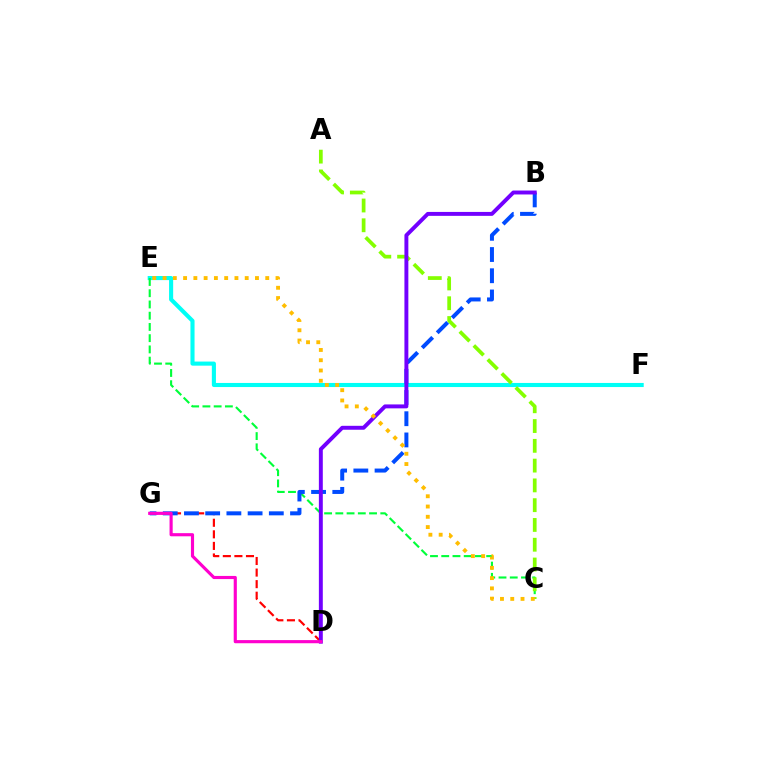{('E', 'F'): [{'color': '#00fff6', 'line_style': 'solid', 'thickness': 2.95}], ('C', 'E'): [{'color': '#00ff39', 'line_style': 'dashed', 'thickness': 1.53}, {'color': '#ffbd00', 'line_style': 'dotted', 'thickness': 2.79}], ('D', 'G'): [{'color': '#ff0000', 'line_style': 'dashed', 'thickness': 1.57}, {'color': '#ff00cf', 'line_style': 'solid', 'thickness': 2.26}], ('A', 'C'): [{'color': '#84ff00', 'line_style': 'dashed', 'thickness': 2.69}], ('B', 'G'): [{'color': '#004bff', 'line_style': 'dashed', 'thickness': 2.88}], ('B', 'D'): [{'color': '#7200ff', 'line_style': 'solid', 'thickness': 2.83}]}